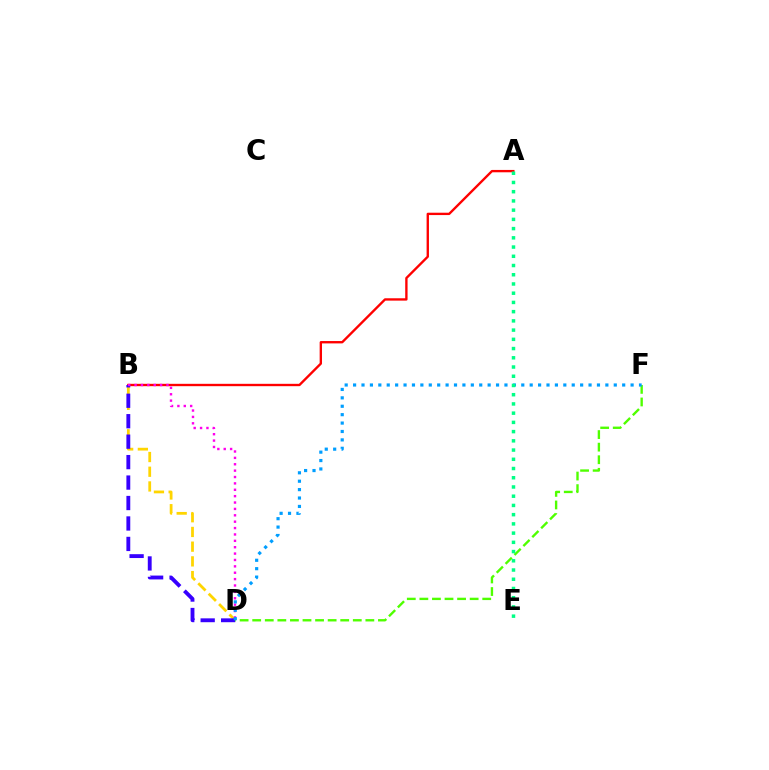{('A', 'B'): [{'color': '#ff0000', 'line_style': 'solid', 'thickness': 1.7}], ('B', 'D'): [{'color': '#ffd500', 'line_style': 'dashed', 'thickness': 2.0}, {'color': '#3700ff', 'line_style': 'dashed', 'thickness': 2.78}, {'color': '#ff00ed', 'line_style': 'dotted', 'thickness': 1.73}], ('D', 'F'): [{'color': '#4fff00', 'line_style': 'dashed', 'thickness': 1.71}, {'color': '#009eff', 'line_style': 'dotted', 'thickness': 2.28}], ('A', 'E'): [{'color': '#00ff86', 'line_style': 'dotted', 'thickness': 2.51}]}